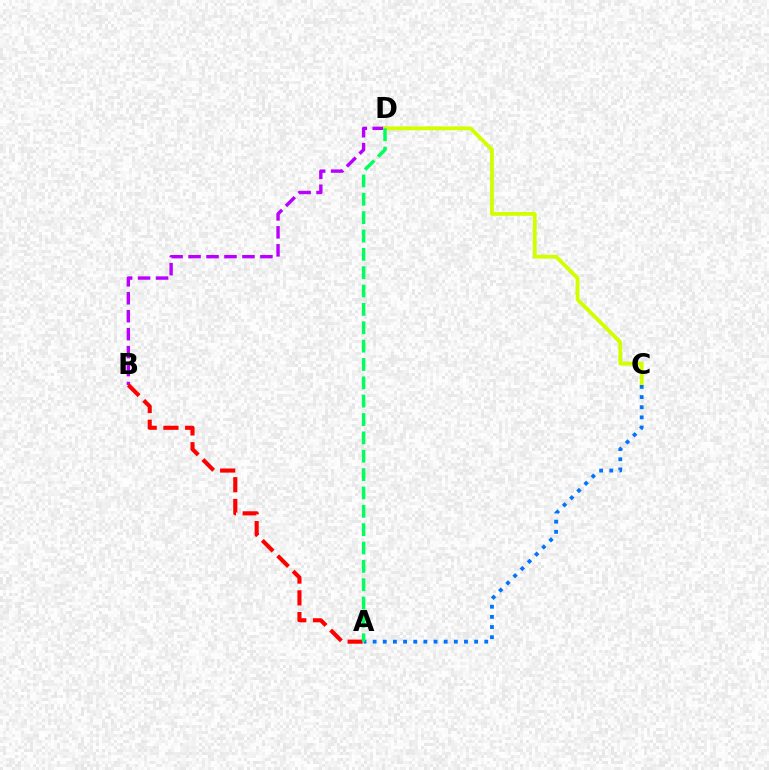{('B', 'D'): [{'color': '#b900ff', 'line_style': 'dashed', 'thickness': 2.44}], ('C', 'D'): [{'color': '#d1ff00', 'line_style': 'solid', 'thickness': 2.76}], ('A', 'C'): [{'color': '#0074ff', 'line_style': 'dotted', 'thickness': 2.76}], ('A', 'B'): [{'color': '#ff0000', 'line_style': 'dashed', 'thickness': 2.95}], ('A', 'D'): [{'color': '#00ff5c', 'line_style': 'dashed', 'thickness': 2.49}]}